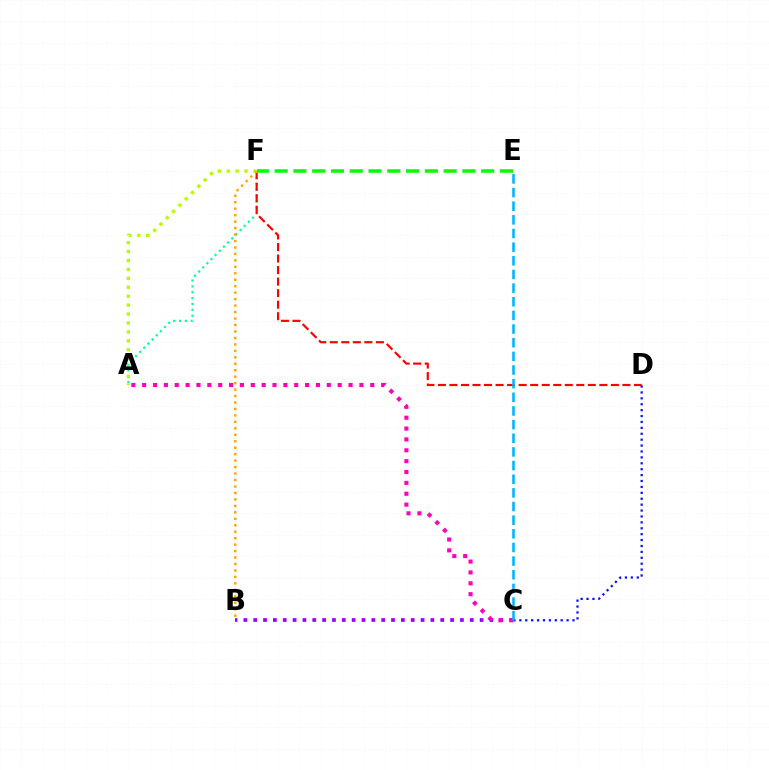{('B', 'C'): [{'color': '#9b00ff', 'line_style': 'dotted', 'thickness': 2.67}], ('A', 'F'): [{'color': '#00ff9d', 'line_style': 'dotted', 'thickness': 1.59}, {'color': '#b3ff00', 'line_style': 'dotted', 'thickness': 2.42}], ('D', 'F'): [{'color': '#ff0000', 'line_style': 'dashed', 'thickness': 1.57}], ('A', 'C'): [{'color': '#ff00bd', 'line_style': 'dotted', 'thickness': 2.95}], ('C', 'D'): [{'color': '#0010ff', 'line_style': 'dotted', 'thickness': 1.6}], ('E', 'F'): [{'color': '#08ff00', 'line_style': 'dashed', 'thickness': 2.55}], ('C', 'E'): [{'color': '#00b5ff', 'line_style': 'dashed', 'thickness': 1.85}], ('B', 'F'): [{'color': '#ffa500', 'line_style': 'dotted', 'thickness': 1.76}]}